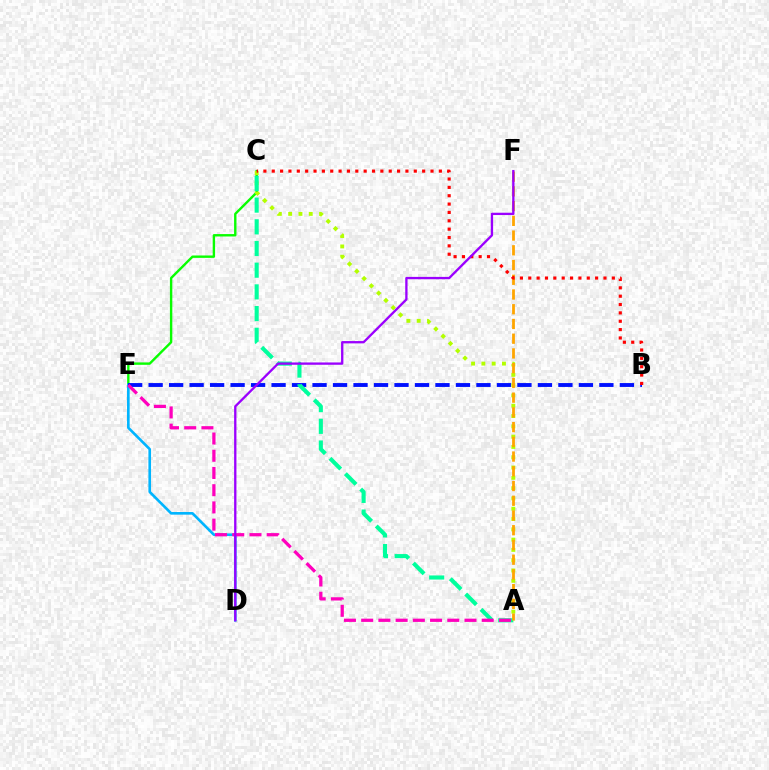{('C', 'E'): [{'color': '#08ff00', 'line_style': 'solid', 'thickness': 1.72}], ('D', 'E'): [{'color': '#00b5ff', 'line_style': 'solid', 'thickness': 1.9}], ('B', 'E'): [{'color': '#0010ff', 'line_style': 'dashed', 'thickness': 2.78}], ('A', 'C'): [{'color': '#b3ff00', 'line_style': 'dotted', 'thickness': 2.8}, {'color': '#00ff9d', 'line_style': 'dashed', 'thickness': 2.95}], ('A', 'F'): [{'color': '#ffa500', 'line_style': 'dashed', 'thickness': 2.0}], ('A', 'E'): [{'color': '#ff00bd', 'line_style': 'dashed', 'thickness': 2.34}], ('B', 'C'): [{'color': '#ff0000', 'line_style': 'dotted', 'thickness': 2.27}], ('D', 'F'): [{'color': '#9b00ff', 'line_style': 'solid', 'thickness': 1.67}]}